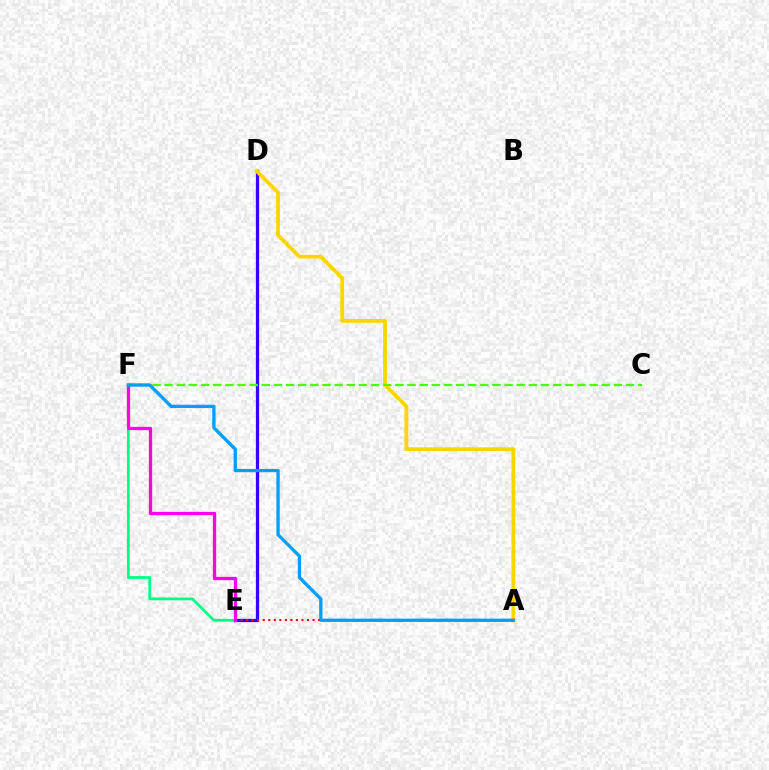{('D', 'E'): [{'color': '#3700ff', 'line_style': 'solid', 'thickness': 2.34}], ('A', 'E'): [{'color': '#ff0000', 'line_style': 'dotted', 'thickness': 1.5}], ('E', 'F'): [{'color': '#00ff86', 'line_style': 'solid', 'thickness': 1.98}, {'color': '#ff00ed', 'line_style': 'solid', 'thickness': 2.37}], ('A', 'D'): [{'color': '#ffd500', 'line_style': 'solid', 'thickness': 2.73}], ('C', 'F'): [{'color': '#4fff00', 'line_style': 'dashed', 'thickness': 1.65}], ('A', 'F'): [{'color': '#009eff', 'line_style': 'solid', 'thickness': 2.38}]}